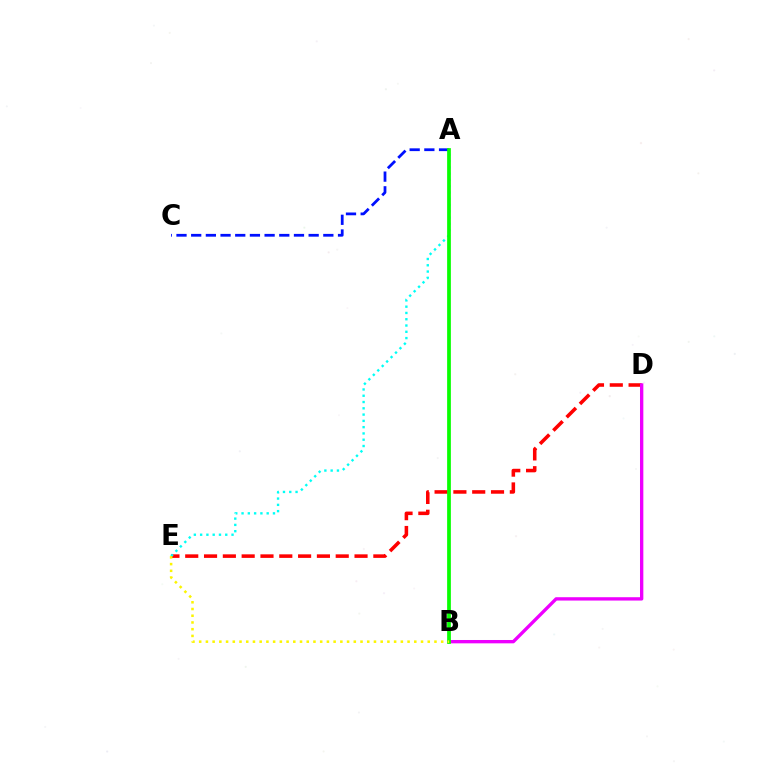{('D', 'E'): [{'color': '#ff0000', 'line_style': 'dashed', 'thickness': 2.56}], ('A', 'C'): [{'color': '#0010ff', 'line_style': 'dashed', 'thickness': 1.99}], ('A', 'E'): [{'color': '#00fff6', 'line_style': 'dotted', 'thickness': 1.71}], ('B', 'D'): [{'color': '#ee00ff', 'line_style': 'solid', 'thickness': 2.41}], ('A', 'B'): [{'color': '#08ff00', 'line_style': 'solid', 'thickness': 2.69}], ('B', 'E'): [{'color': '#fcf500', 'line_style': 'dotted', 'thickness': 1.83}]}